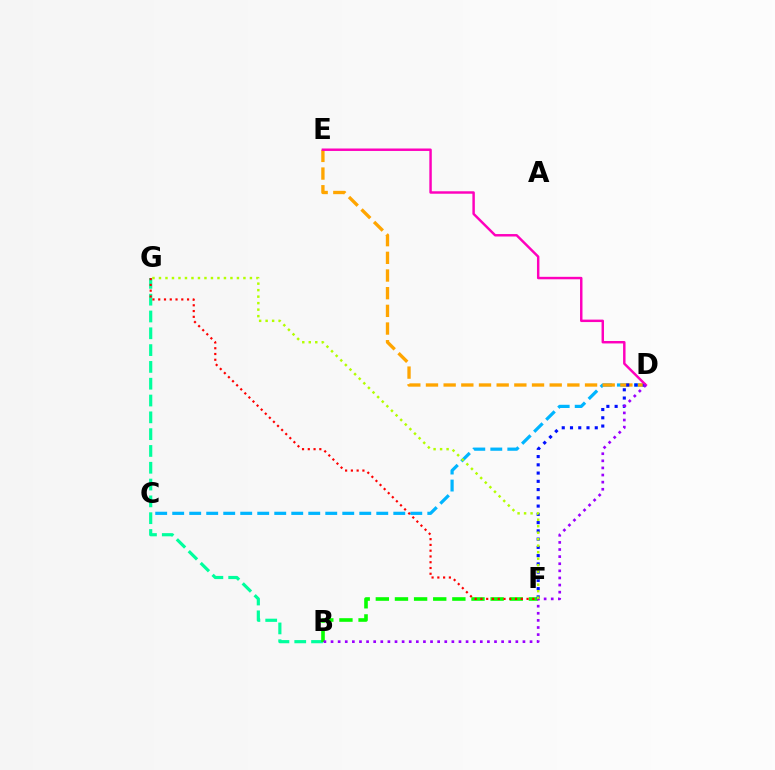{('B', 'G'): [{'color': '#00ff9d', 'line_style': 'dashed', 'thickness': 2.28}], ('B', 'F'): [{'color': '#08ff00', 'line_style': 'dashed', 'thickness': 2.6}], ('C', 'D'): [{'color': '#00b5ff', 'line_style': 'dashed', 'thickness': 2.31}], ('D', 'E'): [{'color': '#ffa500', 'line_style': 'dashed', 'thickness': 2.4}, {'color': '#ff00bd', 'line_style': 'solid', 'thickness': 1.77}], ('D', 'F'): [{'color': '#0010ff', 'line_style': 'dotted', 'thickness': 2.24}], ('B', 'D'): [{'color': '#9b00ff', 'line_style': 'dotted', 'thickness': 1.93}], ('F', 'G'): [{'color': '#b3ff00', 'line_style': 'dotted', 'thickness': 1.77}, {'color': '#ff0000', 'line_style': 'dotted', 'thickness': 1.57}]}